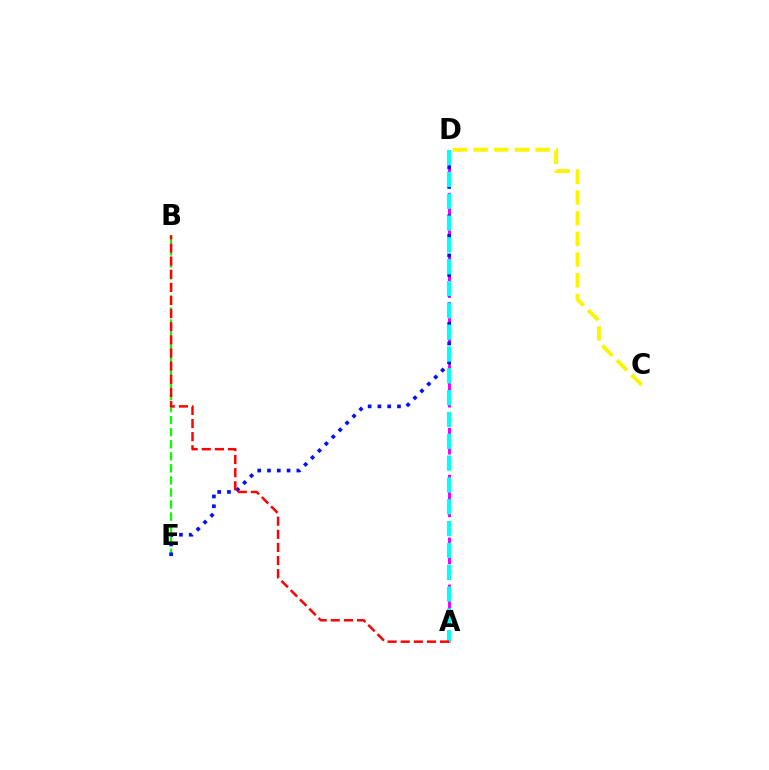{('A', 'D'): [{'color': '#ee00ff', 'line_style': 'dashed', 'thickness': 2.13}, {'color': '#00fff6', 'line_style': 'dashed', 'thickness': 2.96}], ('B', 'E'): [{'color': '#08ff00', 'line_style': 'dashed', 'thickness': 1.64}], ('C', 'D'): [{'color': '#fcf500', 'line_style': 'dashed', 'thickness': 2.81}], ('D', 'E'): [{'color': '#0010ff', 'line_style': 'dotted', 'thickness': 2.66}], ('A', 'B'): [{'color': '#ff0000', 'line_style': 'dashed', 'thickness': 1.78}]}